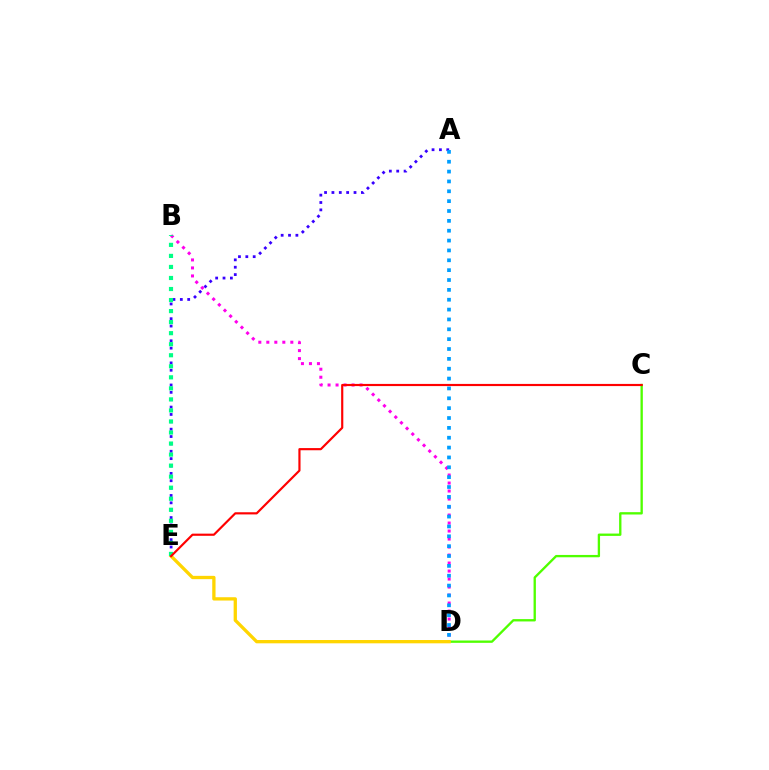{('C', 'D'): [{'color': '#4fff00', 'line_style': 'solid', 'thickness': 1.68}], ('A', 'E'): [{'color': '#3700ff', 'line_style': 'dotted', 'thickness': 2.0}], ('B', 'D'): [{'color': '#ff00ed', 'line_style': 'dotted', 'thickness': 2.17}], ('A', 'D'): [{'color': '#009eff', 'line_style': 'dotted', 'thickness': 2.68}], ('D', 'E'): [{'color': '#ffd500', 'line_style': 'solid', 'thickness': 2.38}], ('B', 'E'): [{'color': '#00ff86', 'line_style': 'dotted', 'thickness': 3.0}], ('C', 'E'): [{'color': '#ff0000', 'line_style': 'solid', 'thickness': 1.56}]}